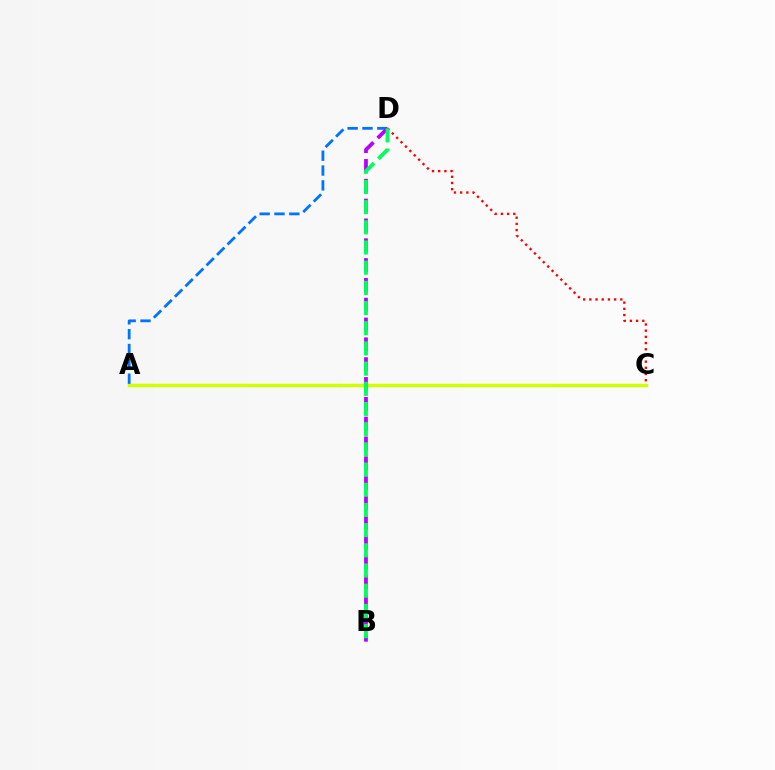{('C', 'D'): [{'color': '#ff0000', 'line_style': 'dotted', 'thickness': 1.68}], ('A', 'C'): [{'color': '#d1ff00', 'line_style': 'solid', 'thickness': 2.51}], ('A', 'D'): [{'color': '#0074ff', 'line_style': 'dashed', 'thickness': 2.02}], ('B', 'D'): [{'color': '#b900ff', 'line_style': 'dashed', 'thickness': 2.69}, {'color': '#00ff5c', 'line_style': 'dashed', 'thickness': 2.74}]}